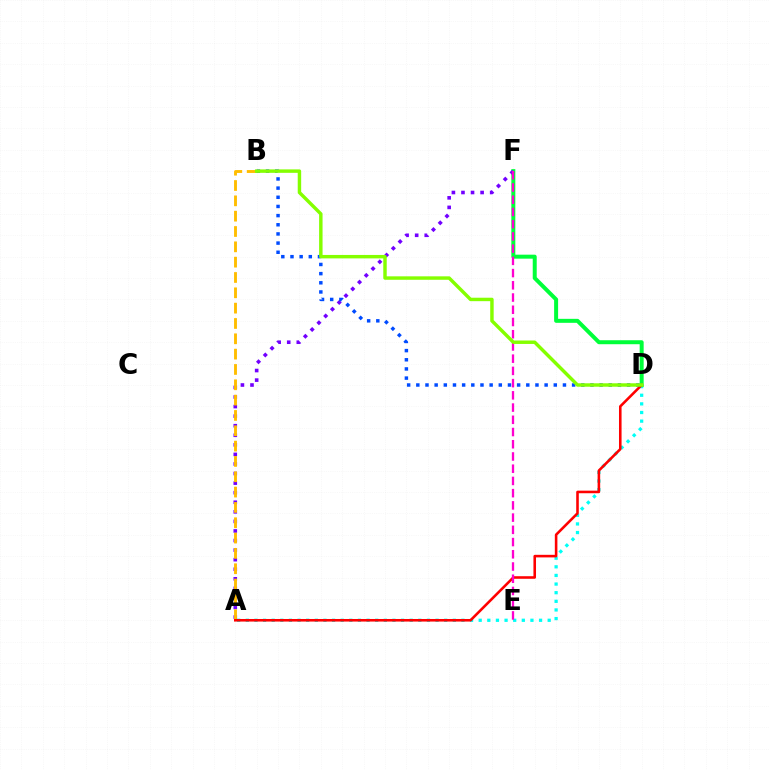{('A', 'D'): [{'color': '#00fff6', 'line_style': 'dotted', 'thickness': 2.34}, {'color': '#ff0000', 'line_style': 'solid', 'thickness': 1.86}], ('D', 'F'): [{'color': '#00ff39', 'line_style': 'solid', 'thickness': 2.87}], ('A', 'F'): [{'color': '#7200ff', 'line_style': 'dotted', 'thickness': 2.6}], ('A', 'B'): [{'color': '#ffbd00', 'line_style': 'dashed', 'thickness': 2.08}], ('E', 'F'): [{'color': '#ff00cf', 'line_style': 'dashed', 'thickness': 1.66}], ('B', 'D'): [{'color': '#004bff', 'line_style': 'dotted', 'thickness': 2.49}, {'color': '#84ff00', 'line_style': 'solid', 'thickness': 2.48}]}